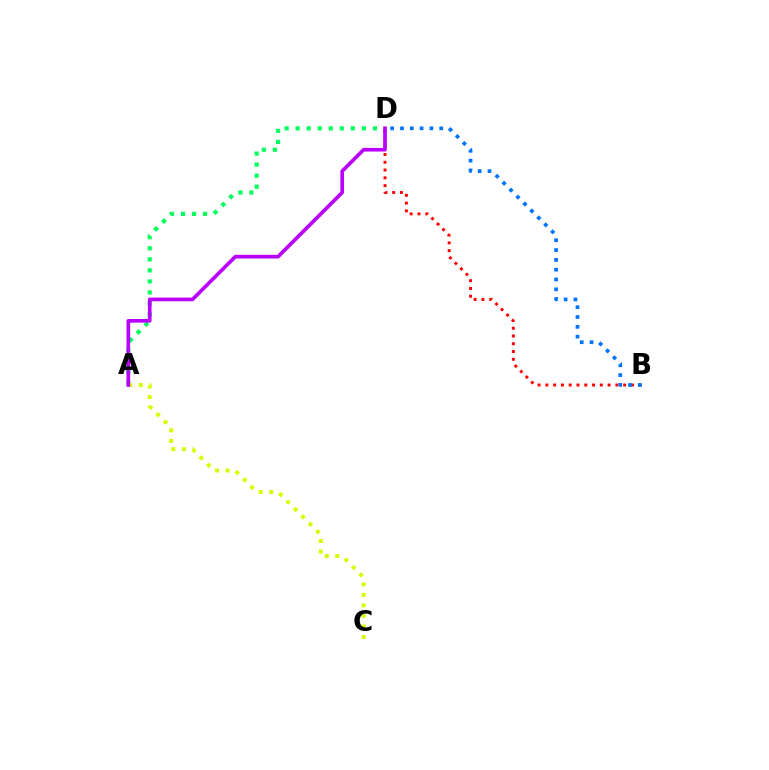{('B', 'D'): [{'color': '#ff0000', 'line_style': 'dotted', 'thickness': 2.11}, {'color': '#0074ff', 'line_style': 'dotted', 'thickness': 2.67}], ('A', 'D'): [{'color': '#00ff5c', 'line_style': 'dotted', 'thickness': 3.0}, {'color': '#b900ff', 'line_style': 'solid', 'thickness': 2.64}], ('A', 'C'): [{'color': '#d1ff00', 'line_style': 'dotted', 'thickness': 2.86}]}